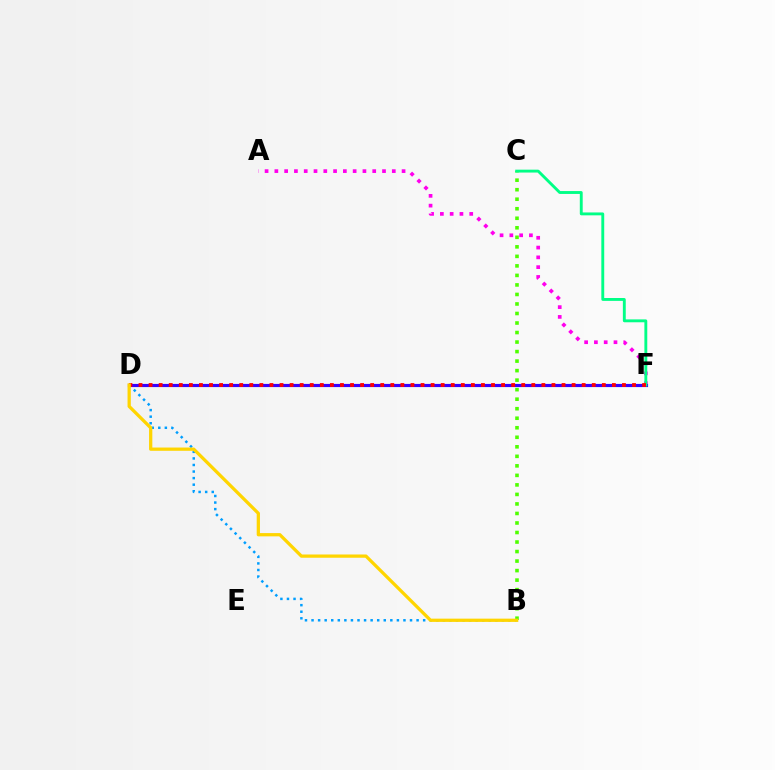{('B', 'D'): [{'color': '#009eff', 'line_style': 'dotted', 'thickness': 1.78}, {'color': '#ffd500', 'line_style': 'solid', 'thickness': 2.35}], ('B', 'C'): [{'color': '#4fff00', 'line_style': 'dotted', 'thickness': 2.59}], ('A', 'F'): [{'color': '#ff00ed', 'line_style': 'dotted', 'thickness': 2.66}], ('D', 'F'): [{'color': '#3700ff', 'line_style': 'solid', 'thickness': 2.27}, {'color': '#ff0000', 'line_style': 'dotted', 'thickness': 2.74}], ('C', 'F'): [{'color': '#00ff86', 'line_style': 'solid', 'thickness': 2.07}]}